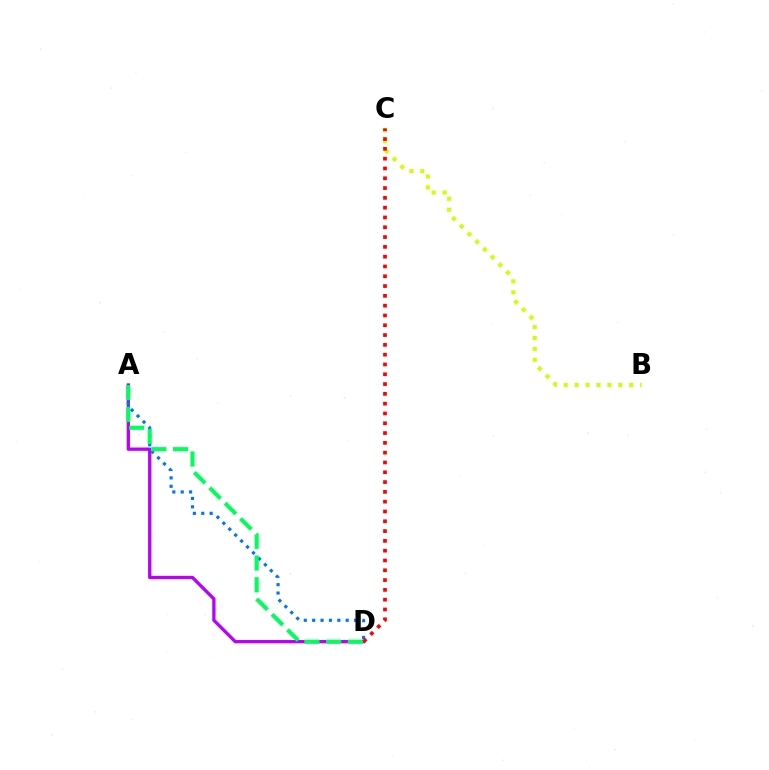{('A', 'D'): [{'color': '#b900ff', 'line_style': 'solid', 'thickness': 2.38}, {'color': '#0074ff', 'line_style': 'dotted', 'thickness': 2.28}, {'color': '#00ff5c', 'line_style': 'dashed', 'thickness': 2.96}], ('B', 'C'): [{'color': '#d1ff00', 'line_style': 'dotted', 'thickness': 2.97}], ('C', 'D'): [{'color': '#ff0000', 'line_style': 'dotted', 'thickness': 2.66}]}